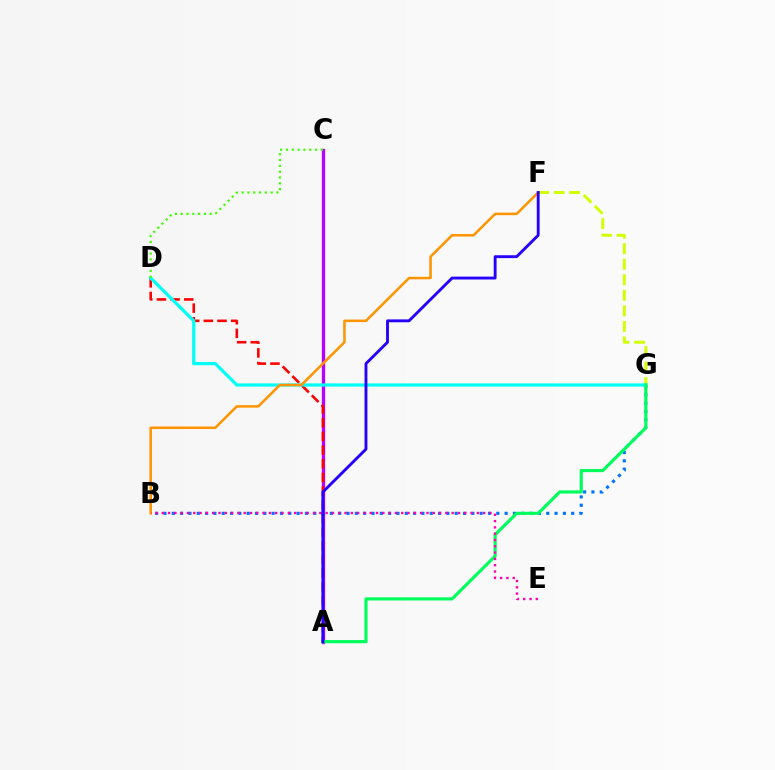{('A', 'C'): [{'color': '#b900ff', 'line_style': 'solid', 'thickness': 2.39}], ('B', 'G'): [{'color': '#0074ff', 'line_style': 'dotted', 'thickness': 2.26}], ('F', 'G'): [{'color': '#d1ff00', 'line_style': 'dashed', 'thickness': 2.11}], ('A', 'D'): [{'color': '#ff0000', 'line_style': 'dashed', 'thickness': 1.86}], ('D', 'G'): [{'color': '#00fff6', 'line_style': 'solid', 'thickness': 2.31}], ('B', 'F'): [{'color': '#ff9400', 'line_style': 'solid', 'thickness': 1.81}], ('A', 'G'): [{'color': '#00ff5c', 'line_style': 'solid', 'thickness': 2.28}], ('B', 'E'): [{'color': '#ff00ac', 'line_style': 'dotted', 'thickness': 1.71}], ('C', 'D'): [{'color': '#3dff00', 'line_style': 'dotted', 'thickness': 1.58}], ('A', 'F'): [{'color': '#2500ff', 'line_style': 'solid', 'thickness': 2.06}]}